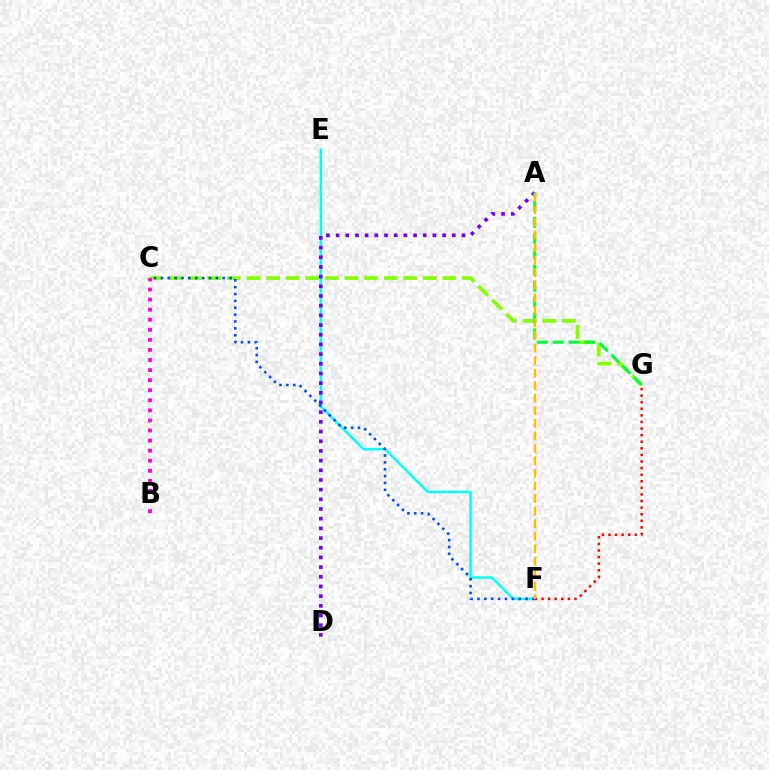{('C', 'G'): [{'color': '#84ff00', 'line_style': 'dashed', 'thickness': 2.66}], ('B', 'C'): [{'color': '#ff00cf', 'line_style': 'dotted', 'thickness': 2.74}], ('E', 'F'): [{'color': '#00fff6', 'line_style': 'solid', 'thickness': 1.78}], ('A', 'D'): [{'color': '#7200ff', 'line_style': 'dotted', 'thickness': 2.63}], ('F', 'G'): [{'color': '#ff0000', 'line_style': 'dotted', 'thickness': 1.79}], ('A', 'G'): [{'color': '#00ff39', 'line_style': 'dashed', 'thickness': 2.16}], ('C', 'F'): [{'color': '#004bff', 'line_style': 'dotted', 'thickness': 1.87}], ('A', 'F'): [{'color': '#ffbd00', 'line_style': 'dashed', 'thickness': 1.7}]}